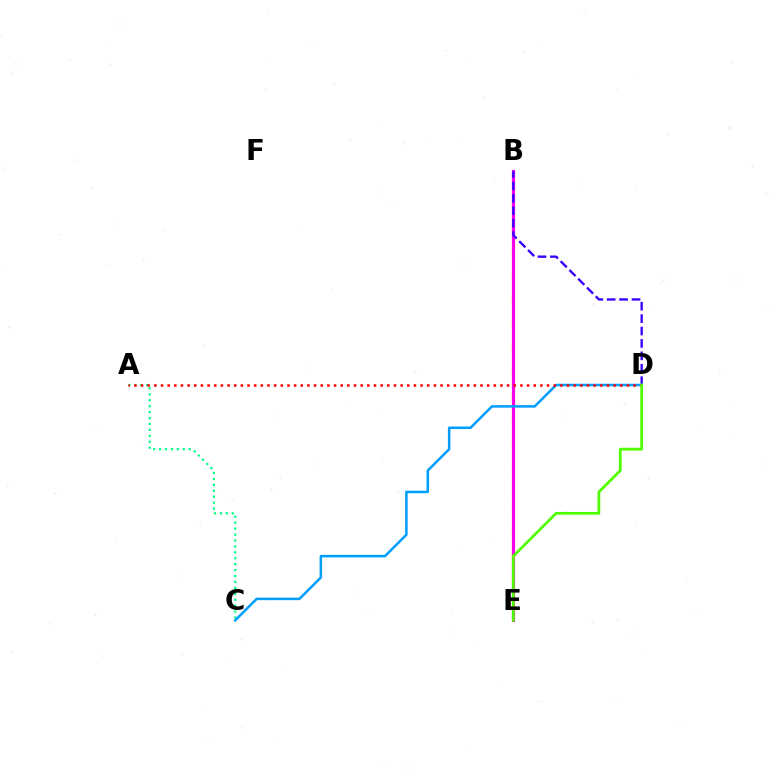{('B', 'E'): [{'color': '#ffd500', 'line_style': 'dashed', 'thickness': 1.65}, {'color': '#ff00ed', 'line_style': 'solid', 'thickness': 2.29}], ('B', 'D'): [{'color': '#3700ff', 'line_style': 'dashed', 'thickness': 1.69}], ('A', 'C'): [{'color': '#00ff86', 'line_style': 'dotted', 'thickness': 1.61}], ('C', 'D'): [{'color': '#009eff', 'line_style': 'solid', 'thickness': 1.81}], ('A', 'D'): [{'color': '#ff0000', 'line_style': 'dotted', 'thickness': 1.81}], ('D', 'E'): [{'color': '#4fff00', 'line_style': 'solid', 'thickness': 1.98}]}